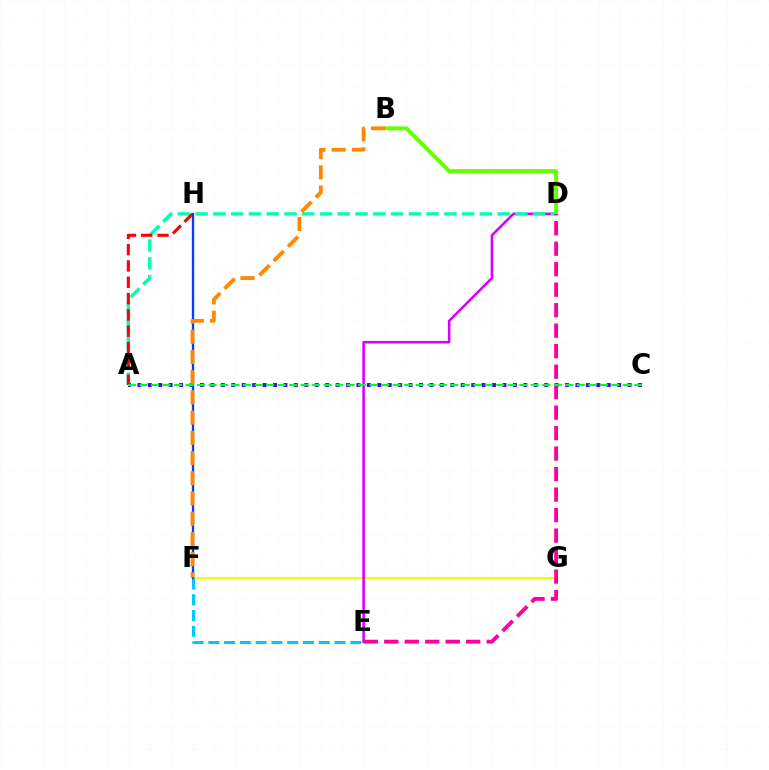{('F', 'G'): [{'color': '#eeff00', 'line_style': 'solid', 'thickness': 1.51}], ('A', 'C'): [{'color': '#4f00ff', 'line_style': 'dotted', 'thickness': 2.83}, {'color': '#00ff27', 'line_style': 'dashed', 'thickness': 1.56}], ('D', 'E'): [{'color': '#d600ff', 'line_style': 'solid', 'thickness': 1.85}, {'color': '#ff00a0', 'line_style': 'dashed', 'thickness': 2.78}], ('B', 'D'): [{'color': '#66ff00', 'line_style': 'solid', 'thickness': 2.85}], ('E', 'F'): [{'color': '#00c7ff', 'line_style': 'dashed', 'thickness': 2.14}], ('A', 'D'): [{'color': '#00ffaf', 'line_style': 'dashed', 'thickness': 2.41}], ('A', 'H'): [{'color': '#ff0000', 'line_style': 'dashed', 'thickness': 2.22}], ('F', 'H'): [{'color': '#003fff', 'line_style': 'solid', 'thickness': 1.69}], ('B', 'F'): [{'color': '#ff8800', 'line_style': 'dashed', 'thickness': 2.75}]}